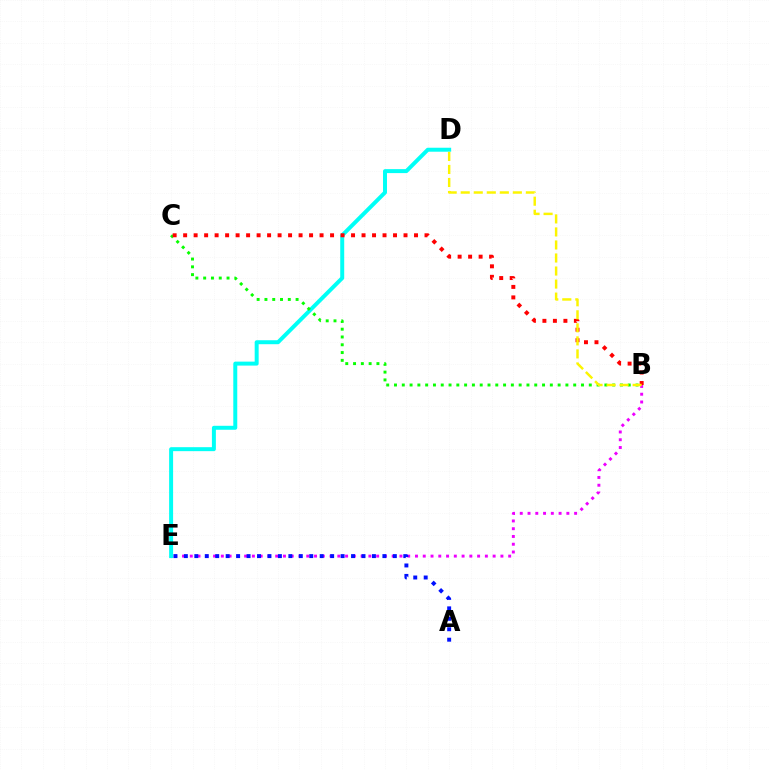{('D', 'E'): [{'color': '#00fff6', 'line_style': 'solid', 'thickness': 2.86}], ('B', 'C'): [{'color': '#08ff00', 'line_style': 'dotted', 'thickness': 2.12}, {'color': '#ff0000', 'line_style': 'dotted', 'thickness': 2.85}], ('B', 'E'): [{'color': '#ee00ff', 'line_style': 'dotted', 'thickness': 2.11}], ('A', 'E'): [{'color': '#0010ff', 'line_style': 'dotted', 'thickness': 2.84}], ('B', 'D'): [{'color': '#fcf500', 'line_style': 'dashed', 'thickness': 1.77}]}